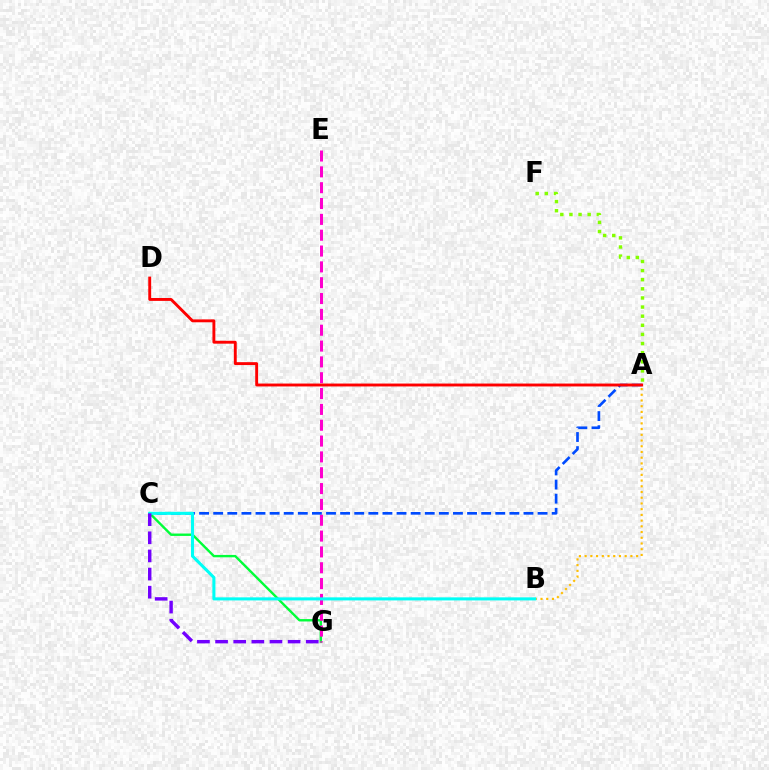{('C', 'G'): [{'color': '#00ff39', 'line_style': 'solid', 'thickness': 1.72}, {'color': '#7200ff', 'line_style': 'dashed', 'thickness': 2.46}], ('E', 'G'): [{'color': '#ff00cf', 'line_style': 'dashed', 'thickness': 2.15}], ('A', 'C'): [{'color': '#004bff', 'line_style': 'dashed', 'thickness': 1.92}], ('A', 'D'): [{'color': '#ff0000', 'line_style': 'solid', 'thickness': 2.08}], ('A', 'F'): [{'color': '#84ff00', 'line_style': 'dotted', 'thickness': 2.48}], ('A', 'B'): [{'color': '#ffbd00', 'line_style': 'dotted', 'thickness': 1.55}], ('B', 'C'): [{'color': '#00fff6', 'line_style': 'solid', 'thickness': 2.2}]}